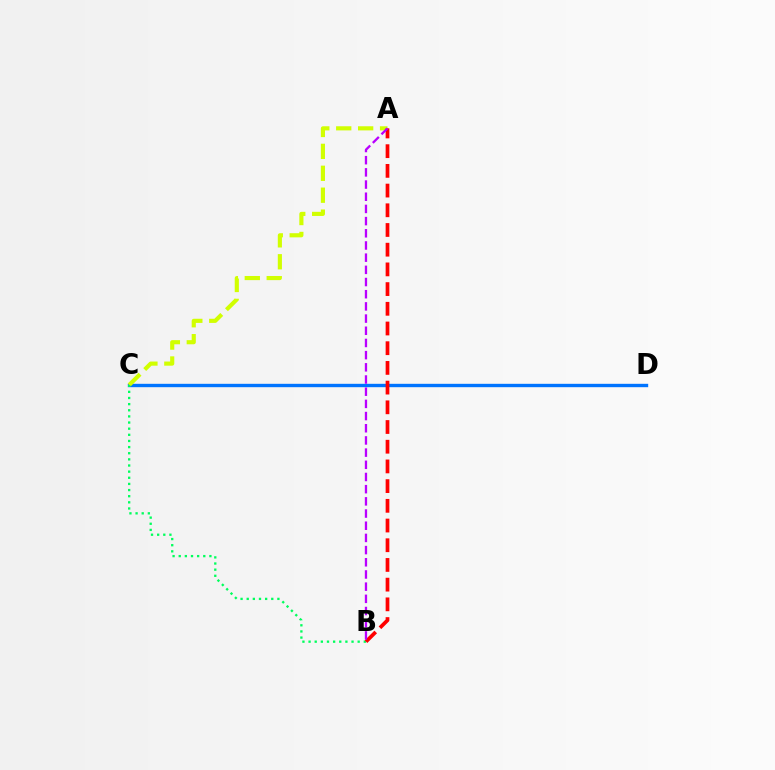{('C', 'D'): [{'color': '#0074ff', 'line_style': 'solid', 'thickness': 2.43}], ('A', 'C'): [{'color': '#d1ff00', 'line_style': 'dashed', 'thickness': 2.98}], ('B', 'C'): [{'color': '#00ff5c', 'line_style': 'dotted', 'thickness': 1.67}], ('A', 'B'): [{'color': '#ff0000', 'line_style': 'dashed', 'thickness': 2.68}, {'color': '#b900ff', 'line_style': 'dashed', 'thickness': 1.66}]}